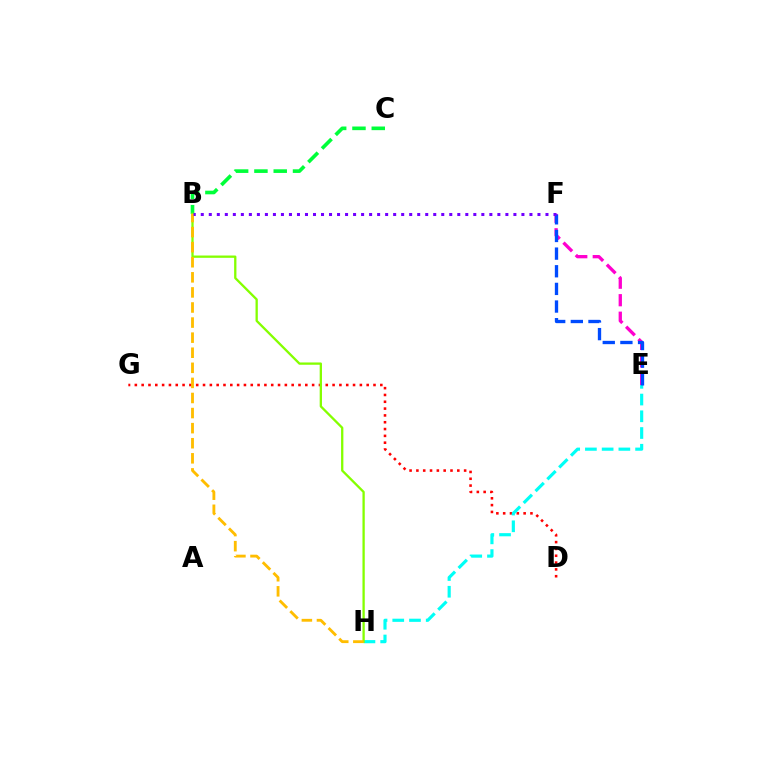{('D', 'G'): [{'color': '#ff0000', 'line_style': 'dotted', 'thickness': 1.85}], ('B', 'C'): [{'color': '#00ff39', 'line_style': 'dashed', 'thickness': 2.62}], ('E', 'H'): [{'color': '#00fff6', 'line_style': 'dashed', 'thickness': 2.27}], ('B', 'H'): [{'color': '#84ff00', 'line_style': 'solid', 'thickness': 1.66}, {'color': '#ffbd00', 'line_style': 'dashed', 'thickness': 2.05}], ('E', 'F'): [{'color': '#ff00cf', 'line_style': 'dashed', 'thickness': 2.38}, {'color': '#004bff', 'line_style': 'dashed', 'thickness': 2.4}], ('B', 'F'): [{'color': '#7200ff', 'line_style': 'dotted', 'thickness': 2.18}]}